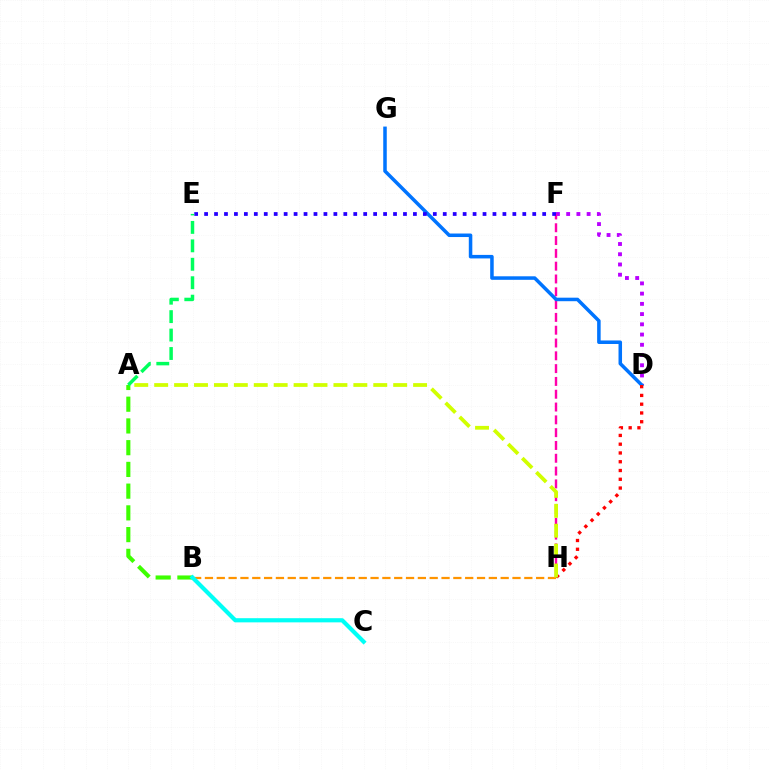{('D', 'F'): [{'color': '#b900ff', 'line_style': 'dotted', 'thickness': 2.78}], ('F', 'H'): [{'color': '#ff00ac', 'line_style': 'dashed', 'thickness': 1.74}], ('B', 'H'): [{'color': '#ff9400', 'line_style': 'dashed', 'thickness': 1.61}], ('D', 'G'): [{'color': '#0074ff', 'line_style': 'solid', 'thickness': 2.54}], ('D', 'H'): [{'color': '#ff0000', 'line_style': 'dotted', 'thickness': 2.38}], ('A', 'B'): [{'color': '#3dff00', 'line_style': 'dashed', 'thickness': 2.95}], ('E', 'F'): [{'color': '#2500ff', 'line_style': 'dotted', 'thickness': 2.7}], ('A', 'H'): [{'color': '#d1ff00', 'line_style': 'dashed', 'thickness': 2.71}], ('B', 'C'): [{'color': '#00fff6', 'line_style': 'solid', 'thickness': 3.0}], ('A', 'E'): [{'color': '#00ff5c', 'line_style': 'dashed', 'thickness': 2.5}]}